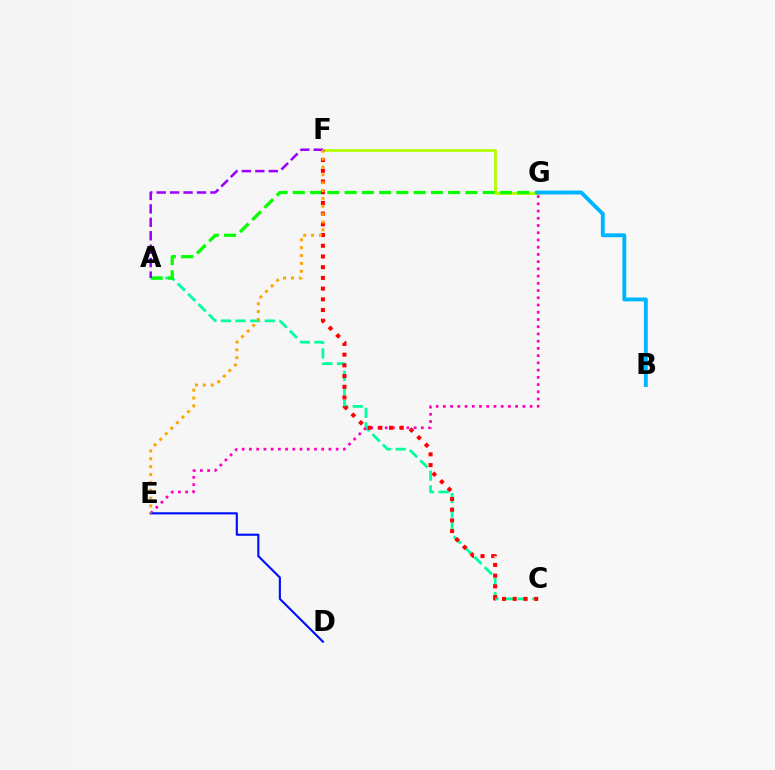{('A', 'C'): [{'color': '#00ff9d', 'line_style': 'dashed', 'thickness': 1.99}], ('F', 'G'): [{'color': '#b3ff00', 'line_style': 'solid', 'thickness': 2.01}], ('E', 'G'): [{'color': '#ff00bd', 'line_style': 'dotted', 'thickness': 1.96}], ('A', 'G'): [{'color': '#08ff00', 'line_style': 'dashed', 'thickness': 2.35}], ('C', 'F'): [{'color': '#ff0000', 'line_style': 'dotted', 'thickness': 2.91}], ('B', 'G'): [{'color': '#00b5ff', 'line_style': 'solid', 'thickness': 2.79}], ('A', 'F'): [{'color': '#9b00ff', 'line_style': 'dashed', 'thickness': 1.83}], ('D', 'E'): [{'color': '#0010ff', 'line_style': 'solid', 'thickness': 1.54}], ('E', 'F'): [{'color': '#ffa500', 'line_style': 'dotted', 'thickness': 2.14}]}